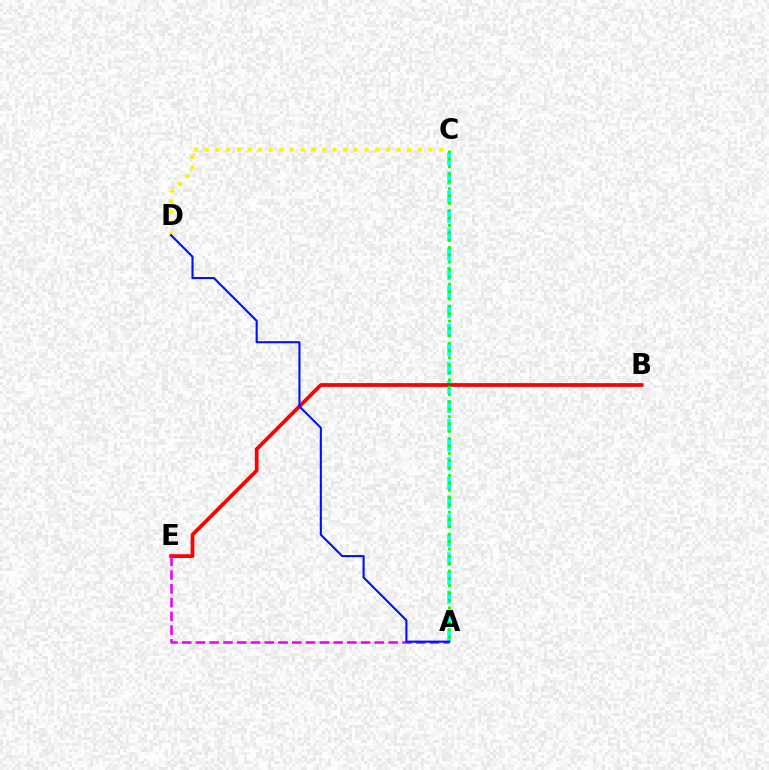{('A', 'C'): [{'color': '#00fff6', 'line_style': 'dashed', 'thickness': 2.59}, {'color': '#08ff00', 'line_style': 'dotted', 'thickness': 2.0}], ('C', 'D'): [{'color': '#fcf500', 'line_style': 'dotted', 'thickness': 2.9}], ('B', 'E'): [{'color': '#ff0000', 'line_style': 'solid', 'thickness': 2.69}], ('A', 'E'): [{'color': '#ee00ff', 'line_style': 'dashed', 'thickness': 1.87}], ('A', 'D'): [{'color': '#0010ff', 'line_style': 'solid', 'thickness': 1.52}]}